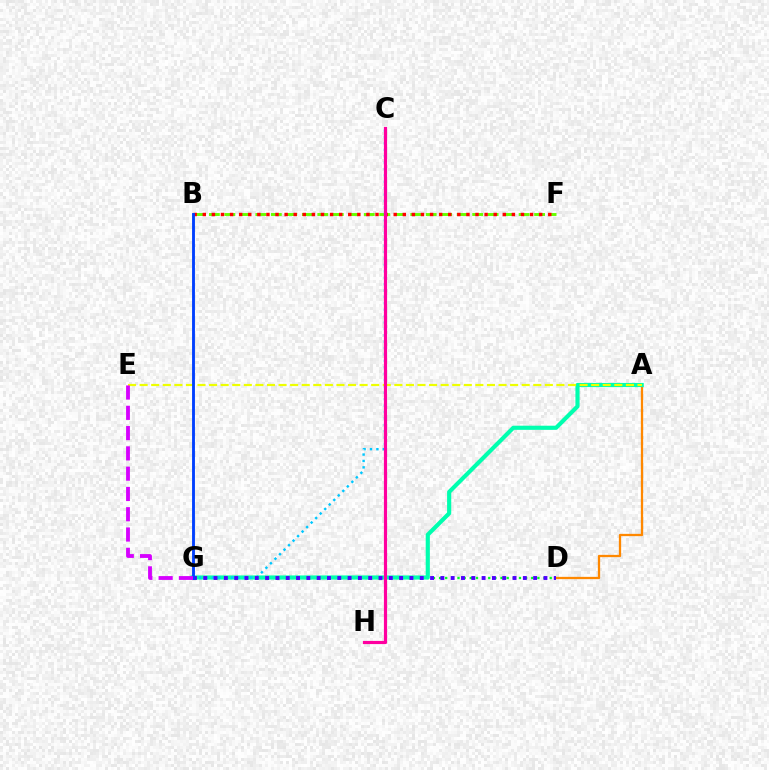{('A', 'D'): [{'color': '#ff8800', 'line_style': 'solid', 'thickness': 1.65}], ('B', 'F'): [{'color': '#66ff00', 'line_style': 'dashed', 'thickness': 2.1}, {'color': '#ff0000', 'line_style': 'dotted', 'thickness': 2.47}], ('D', 'G'): [{'color': '#00ff27', 'line_style': 'dotted', 'thickness': 1.67}, {'color': '#4f00ff', 'line_style': 'dotted', 'thickness': 2.8}], ('A', 'G'): [{'color': '#00ffaf', 'line_style': 'solid', 'thickness': 2.98}], ('C', 'G'): [{'color': '#00c7ff', 'line_style': 'dotted', 'thickness': 1.74}], ('A', 'E'): [{'color': '#eeff00', 'line_style': 'dashed', 'thickness': 1.57}], ('C', 'H'): [{'color': '#ff00a0', 'line_style': 'solid', 'thickness': 2.28}], ('B', 'G'): [{'color': '#003fff', 'line_style': 'solid', 'thickness': 2.06}], ('E', 'G'): [{'color': '#d600ff', 'line_style': 'dashed', 'thickness': 2.76}]}